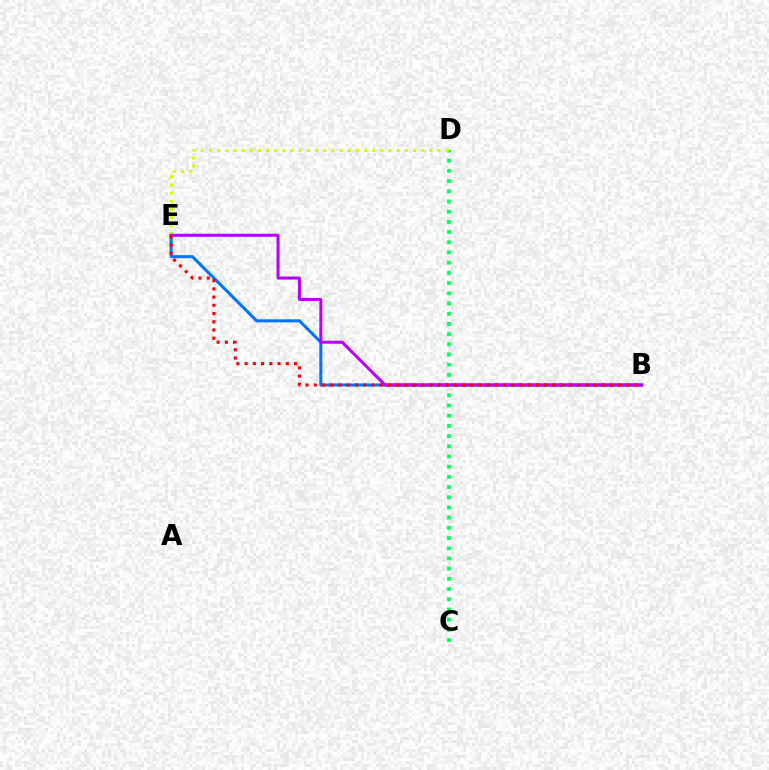{('B', 'E'): [{'color': '#0074ff', 'line_style': 'solid', 'thickness': 2.19}, {'color': '#b900ff', 'line_style': 'solid', 'thickness': 2.17}, {'color': '#ff0000', 'line_style': 'dotted', 'thickness': 2.24}], ('C', 'D'): [{'color': '#00ff5c', 'line_style': 'dotted', 'thickness': 2.77}], ('D', 'E'): [{'color': '#d1ff00', 'line_style': 'dotted', 'thickness': 2.22}]}